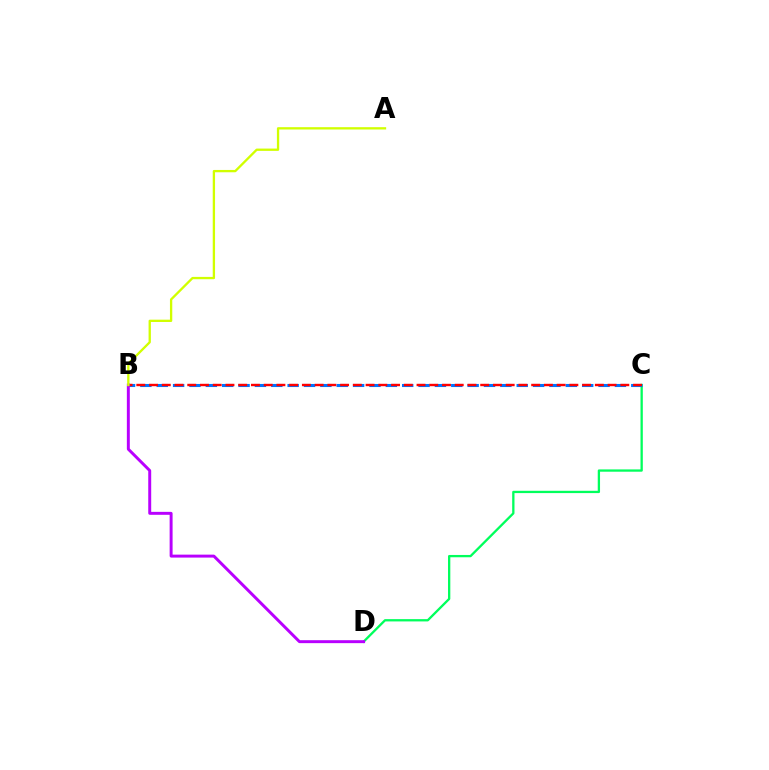{('C', 'D'): [{'color': '#00ff5c', 'line_style': 'solid', 'thickness': 1.66}], ('B', 'C'): [{'color': '#0074ff', 'line_style': 'dashed', 'thickness': 2.22}, {'color': '#ff0000', 'line_style': 'dashed', 'thickness': 1.73}], ('B', 'D'): [{'color': '#b900ff', 'line_style': 'solid', 'thickness': 2.13}], ('A', 'B'): [{'color': '#d1ff00', 'line_style': 'solid', 'thickness': 1.67}]}